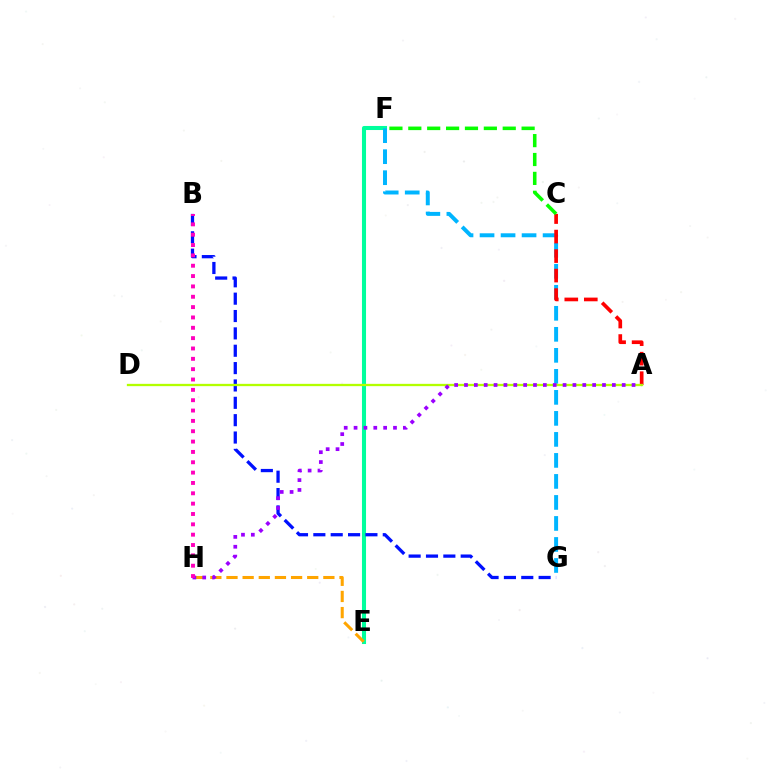{('E', 'F'): [{'color': '#00ff9d', 'line_style': 'solid', 'thickness': 2.93}], ('F', 'G'): [{'color': '#00b5ff', 'line_style': 'dashed', 'thickness': 2.85}], ('A', 'C'): [{'color': '#ff0000', 'line_style': 'dashed', 'thickness': 2.65}], ('C', 'F'): [{'color': '#08ff00', 'line_style': 'dashed', 'thickness': 2.57}], ('B', 'G'): [{'color': '#0010ff', 'line_style': 'dashed', 'thickness': 2.36}], ('A', 'D'): [{'color': '#b3ff00', 'line_style': 'solid', 'thickness': 1.66}], ('E', 'H'): [{'color': '#ffa500', 'line_style': 'dashed', 'thickness': 2.19}], ('A', 'H'): [{'color': '#9b00ff', 'line_style': 'dotted', 'thickness': 2.68}], ('B', 'H'): [{'color': '#ff00bd', 'line_style': 'dotted', 'thickness': 2.81}]}